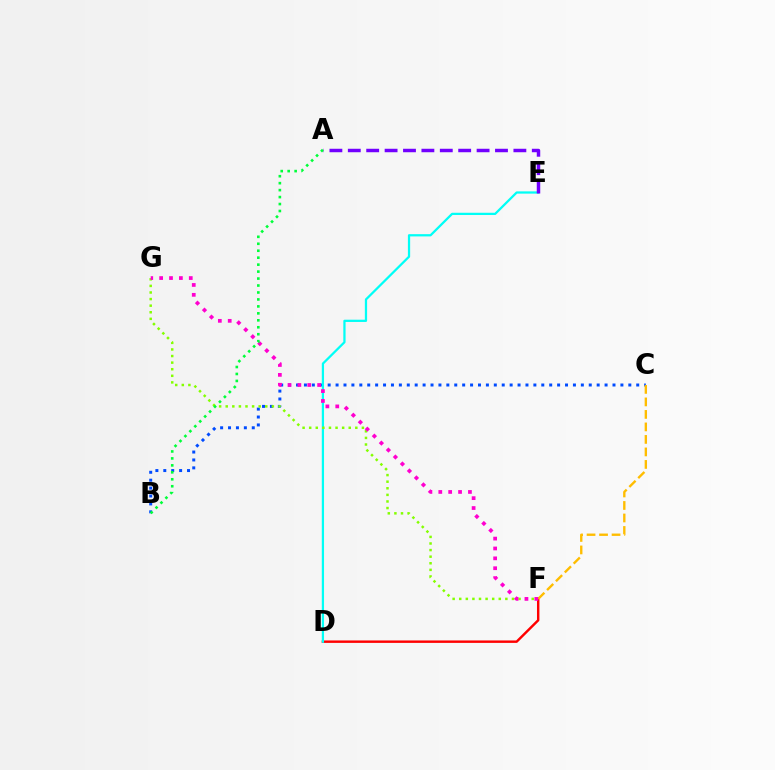{('D', 'F'): [{'color': '#ff0000', 'line_style': 'solid', 'thickness': 1.75}], ('B', 'C'): [{'color': '#004bff', 'line_style': 'dotted', 'thickness': 2.15}], ('D', 'E'): [{'color': '#00fff6', 'line_style': 'solid', 'thickness': 1.62}], ('C', 'F'): [{'color': '#ffbd00', 'line_style': 'dashed', 'thickness': 1.7}], ('A', 'E'): [{'color': '#7200ff', 'line_style': 'dashed', 'thickness': 2.5}], ('F', 'G'): [{'color': '#84ff00', 'line_style': 'dotted', 'thickness': 1.79}, {'color': '#ff00cf', 'line_style': 'dotted', 'thickness': 2.68}], ('A', 'B'): [{'color': '#00ff39', 'line_style': 'dotted', 'thickness': 1.89}]}